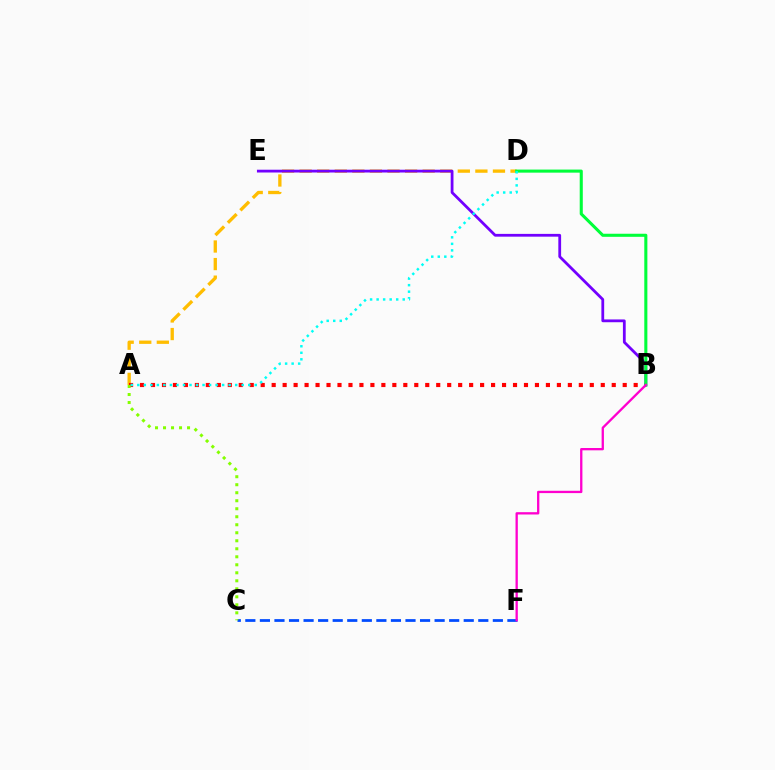{('A', 'D'): [{'color': '#ffbd00', 'line_style': 'dashed', 'thickness': 2.39}, {'color': '#00fff6', 'line_style': 'dotted', 'thickness': 1.77}], ('A', 'B'): [{'color': '#ff0000', 'line_style': 'dotted', 'thickness': 2.98}], ('C', 'F'): [{'color': '#004bff', 'line_style': 'dashed', 'thickness': 1.98}], ('B', 'E'): [{'color': '#7200ff', 'line_style': 'solid', 'thickness': 2.0}], ('A', 'C'): [{'color': '#84ff00', 'line_style': 'dotted', 'thickness': 2.18}], ('B', 'D'): [{'color': '#00ff39', 'line_style': 'solid', 'thickness': 2.21}], ('B', 'F'): [{'color': '#ff00cf', 'line_style': 'solid', 'thickness': 1.66}]}